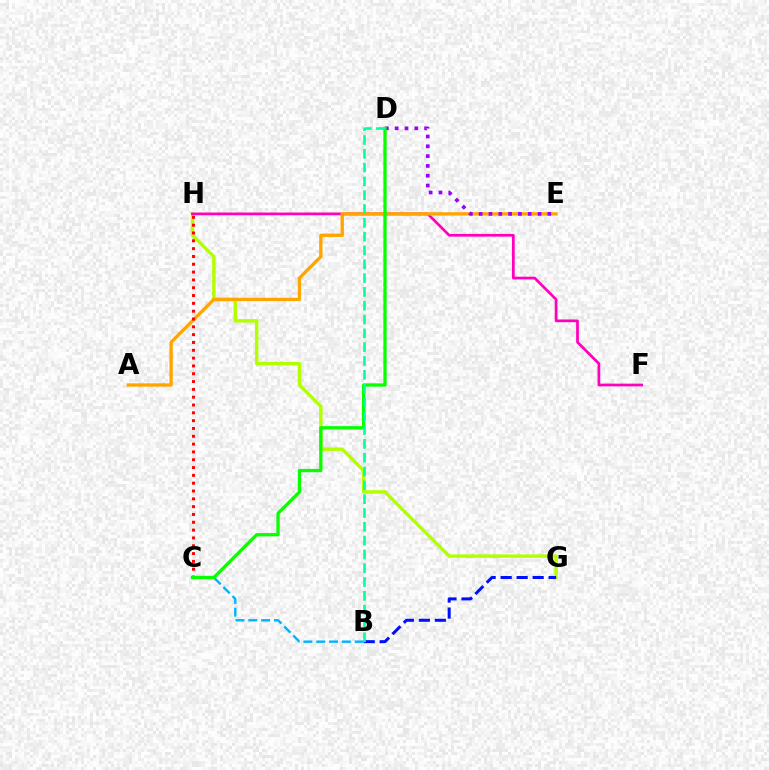{('G', 'H'): [{'color': '#b3ff00', 'line_style': 'solid', 'thickness': 2.47}], ('B', 'G'): [{'color': '#0010ff', 'line_style': 'dashed', 'thickness': 2.17}], ('B', 'C'): [{'color': '#00b5ff', 'line_style': 'dashed', 'thickness': 1.74}], ('F', 'H'): [{'color': '#ff00bd', 'line_style': 'solid', 'thickness': 1.96}], ('A', 'E'): [{'color': '#ffa500', 'line_style': 'solid', 'thickness': 2.4}], ('D', 'E'): [{'color': '#9b00ff', 'line_style': 'dotted', 'thickness': 2.67}], ('C', 'H'): [{'color': '#ff0000', 'line_style': 'dotted', 'thickness': 2.12}], ('C', 'D'): [{'color': '#08ff00', 'line_style': 'solid', 'thickness': 2.36}], ('B', 'D'): [{'color': '#00ff9d', 'line_style': 'dashed', 'thickness': 1.88}]}